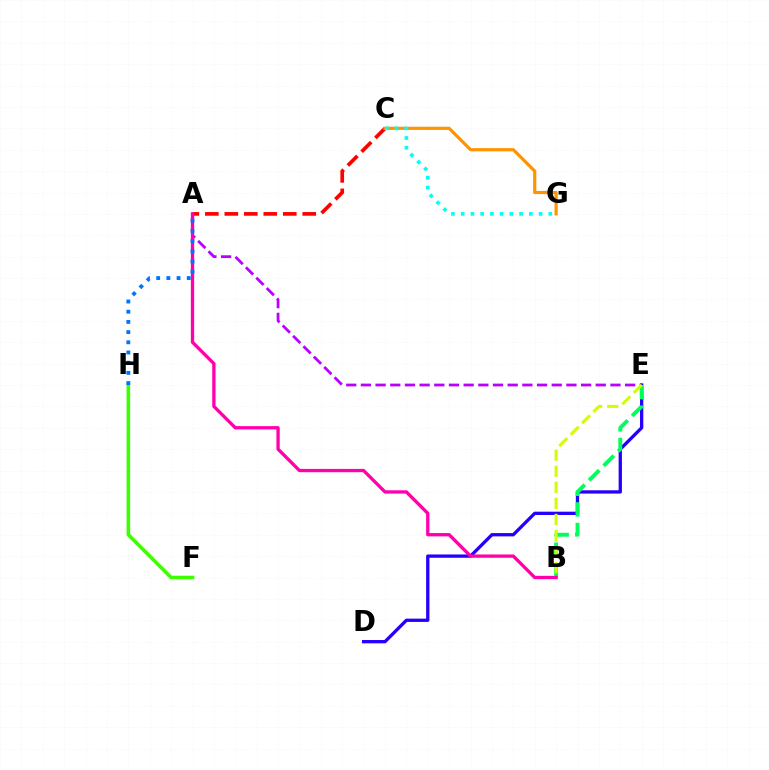{('A', 'C'): [{'color': '#ff0000', 'line_style': 'dashed', 'thickness': 2.65}], ('D', 'E'): [{'color': '#2500ff', 'line_style': 'solid', 'thickness': 2.38}], ('A', 'E'): [{'color': '#b900ff', 'line_style': 'dashed', 'thickness': 1.99}], ('C', 'G'): [{'color': '#ff9400', 'line_style': 'solid', 'thickness': 2.3}, {'color': '#00fff6', 'line_style': 'dotted', 'thickness': 2.65}], ('F', 'H'): [{'color': '#3dff00', 'line_style': 'solid', 'thickness': 2.58}], ('B', 'E'): [{'color': '#00ff5c', 'line_style': 'dashed', 'thickness': 2.79}, {'color': '#d1ff00', 'line_style': 'dashed', 'thickness': 2.18}], ('A', 'B'): [{'color': '#ff00ac', 'line_style': 'solid', 'thickness': 2.39}], ('A', 'H'): [{'color': '#0074ff', 'line_style': 'dotted', 'thickness': 2.77}]}